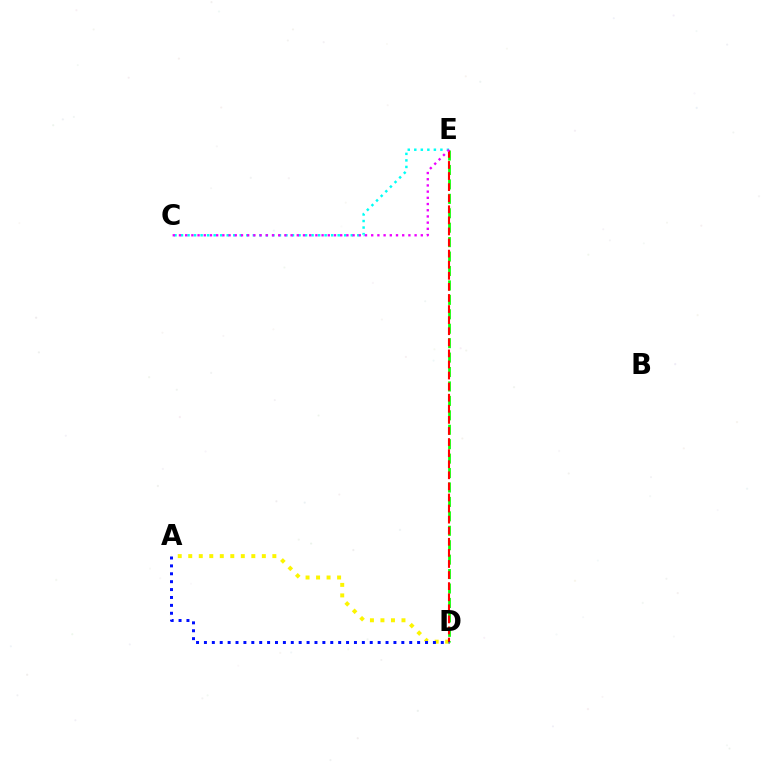{('A', 'D'): [{'color': '#fcf500', 'line_style': 'dotted', 'thickness': 2.86}, {'color': '#0010ff', 'line_style': 'dotted', 'thickness': 2.15}], ('D', 'E'): [{'color': '#08ff00', 'line_style': 'dashed', 'thickness': 1.96}, {'color': '#ff0000', 'line_style': 'dashed', 'thickness': 1.51}], ('C', 'E'): [{'color': '#00fff6', 'line_style': 'dotted', 'thickness': 1.77}, {'color': '#ee00ff', 'line_style': 'dotted', 'thickness': 1.68}]}